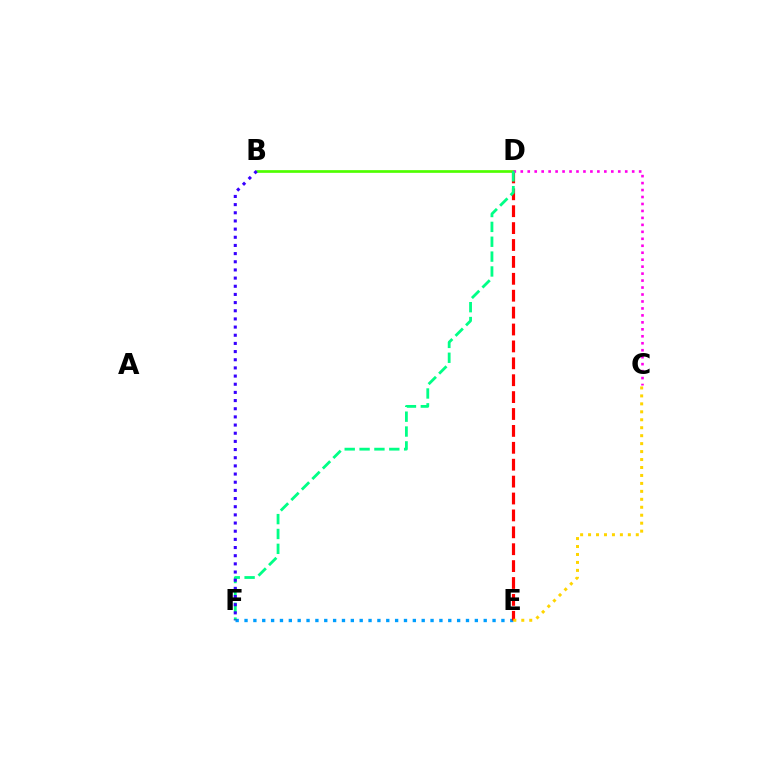{('E', 'F'): [{'color': '#009eff', 'line_style': 'dotted', 'thickness': 2.41}], ('B', 'D'): [{'color': '#4fff00', 'line_style': 'solid', 'thickness': 1.94}], ('D', 'E'): [{'color': '#ff0000', 'line_style': 'dashed', 'thickness': 2.3}], ('C', 'D'): [{'color': '#ff00ed', 'line_style': 'dotted', 'thickness': 1.89}], ('D', 'F'): [{'color': '#00ff86', 'line_style': 'dashed', 'thickness': 2.02}], ('B', 'F'): [{'color': '#3700ff', 'line_style': 'dotted', 'thickness': 2.22}], ('C', 'E'): [{'color': '#ffd500', 'line_style': 'dotted', 'thickness': 2.16}]}